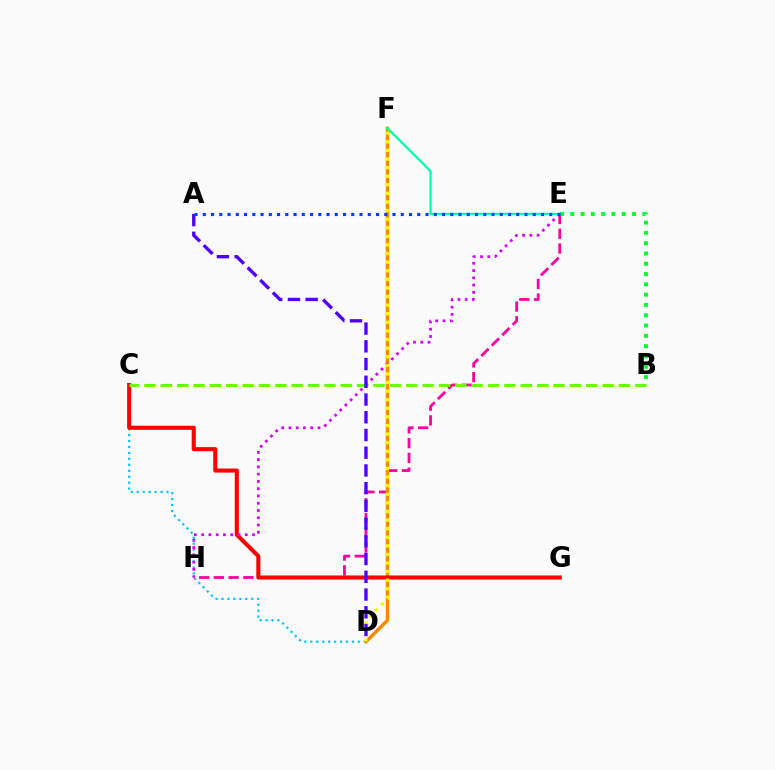{('C', 'D'): [{'color': '#00c7ff', 'line_style': 'dotted', 'thickness': 1.62}], ('E', 'H'): [{'color': '#ff00a0', 'line_style': 'dashed', 'thickness': 2.0}, {'color': '#d600ff', 'line_style': 'dotted', 'thickness': 1.97}], ('D', 'F'): [{'color': '#ff8800', 'line_style': 'solid', 'thickness': 2.5}, {'color': '#eeff00', 'line_style': 'dotted', 'thickness': 2.34}], ('C', 'G'): [{'color': '#ff0000', 'line_style': 'solid', 'thickness': 2.94}], ('B', 'E'): [{'color': '#00ff27', 'line_style': 'dotted', 'thickness': 2.8}], ('E', 'F'): [{'color': '#00ffaf', 'line_style': 'solid', 'thickness': 1.64}], ('B', 'C'): [{'color': '#66ff00', 'line_style': 'dashed', 'thickness': 2.22}], ('A', 'D'): [{'color': '#4f00ff', 'line_style': 'dashed', 'thickness': 2.41}], ('A', 'E'): [{'color': '#003fff', 'line_style': 'dotted', 'thickness': 2.24}]}